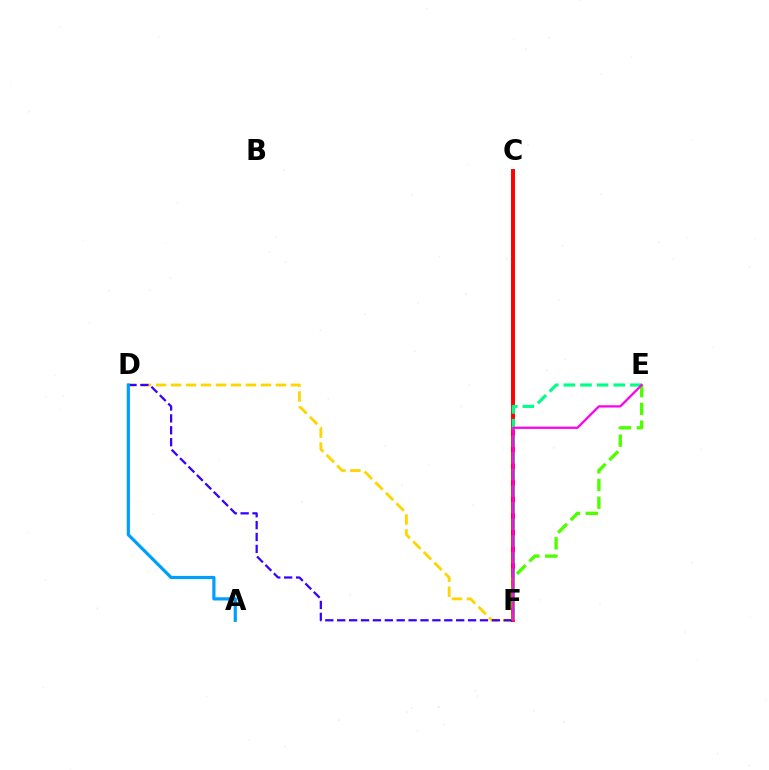{('D', 'F'): [{'color': '#ffd500', 'line_style': 'dashed', 'thickness': 2.04}, {'color': '#3700ff', 'line_style': 'dashed', 'thickness': 1.62}], ('C', 'F'): [{'color': '#ff0000', 'line_style': 'solid', 'thickness': 2.83}], ('E', 'F'): [{'color': '#00ff86', 'line_style': 'dashed', 'thickness': 2.26}, {'color': '#4fff00', 'line_style': 'dashed', 'thickness': 2.41}, {'color': '#ff00ed', 'line_style': 'solid', 'thickness': 1.63}], ('A', 'D'): [{'color': '#009eff', 'line_style': 'solid', 'thickness': 2.31}]}